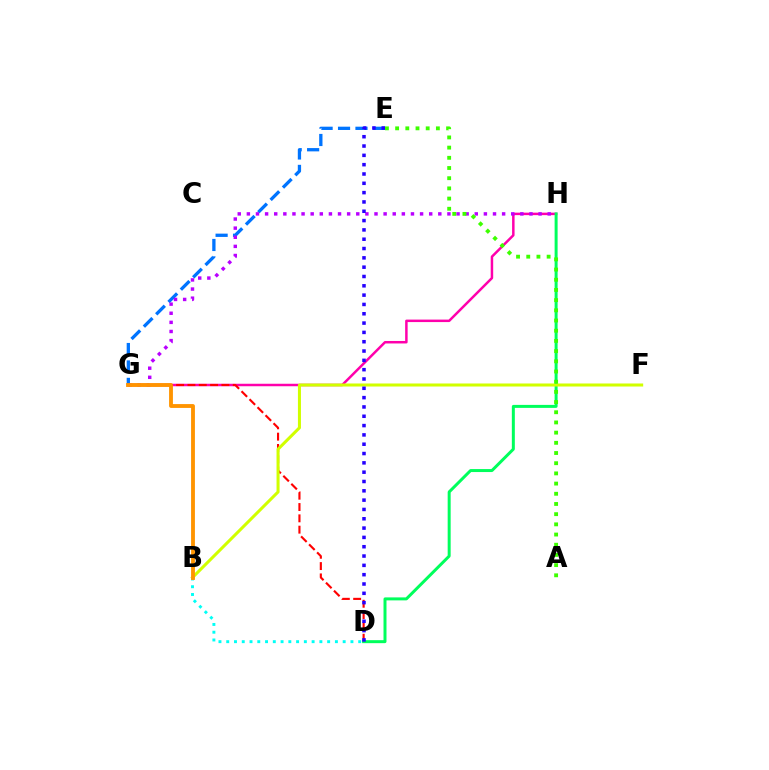{('G', 'H'): [{'color': '#ff00ac', 'line_style': 'solid', 'thickness': 1.79}, {'color': '#b900ff', 'line_style': 'dotted', 'thickness': 2.48}], ('E', 'G'): [{'color': '#0074ff', 'line_style': 'dashed', 'thickness': 2.37}], ('D', 'G'): [{'color': '#ff0000', 'line_style': 'dashed', 'thickness': 1.54}], ('D', 'H'): [{'color': '#00ff5c', 'line_style': 'solid', 'thickness': 2.15}], ('B', 'F'): [{'color': '#d1ff00', 'line_style': 'solid', 'thickness': 2.19}], ('B', 'D'): [{'color': '#00fff6', 'line_style': 'dotted', 'thickness': 2.11}], ('B', 'G'): [{'color': '#ff9400', 'line_style': 'solid', 'thickness': 2.77}], ('A', 'E'): [{'color': '#3dff00', 'line_style': 'dotted', 'thickness': 2.77}], ('D', 'E'): [{'color': '#2500ff', 'line_style': 'dotted', 'thickness': 2.53}]}